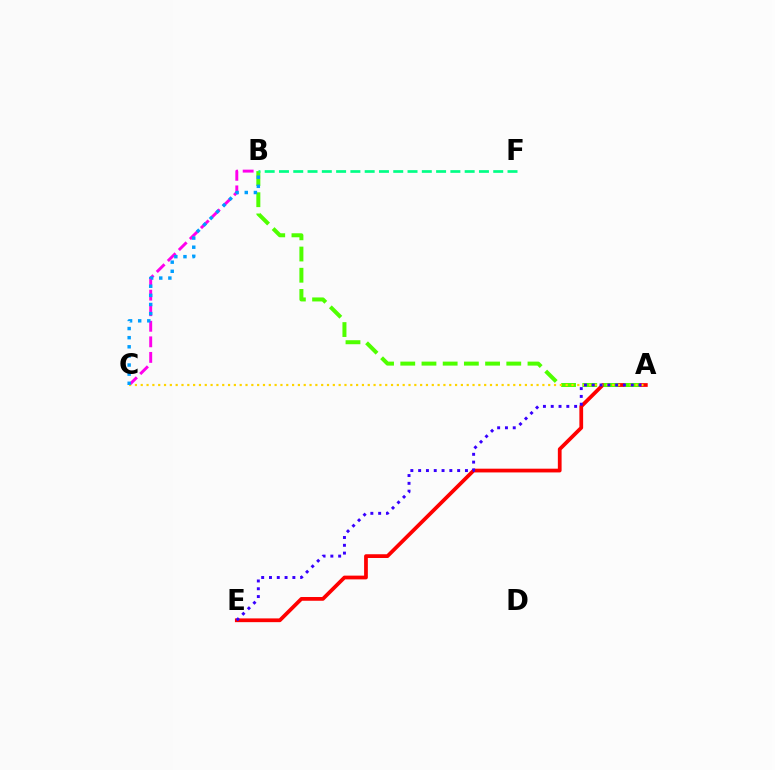{('A', 'E'): [{'color': '#ff0000', 'line_style': 'solid', 'thickness': 2.7}, {'color': '#3700ff', 'line_style': 'dotted', 'thickness': 2.12}], ('A', 'B'): [{'color': '#4fff00', 'line_style': 'dashed', 'thickness': 2.88}], ('B', 'F'): [{'color': '#00ff86', 'line_style': 'dashed', 'thickness': 1.94}], ('B', 'C'): [{'color': '#ff00ed', 'line_style': 'dashed', 'thickness': 2.11}, {'color': '#009eff', 'line_style': 'dotted', 'thickness': 2.48}], ('A', 'C'): [{'color': '#ffd500', 'line_style': 'dotted', 'thickness': 1.58}]}